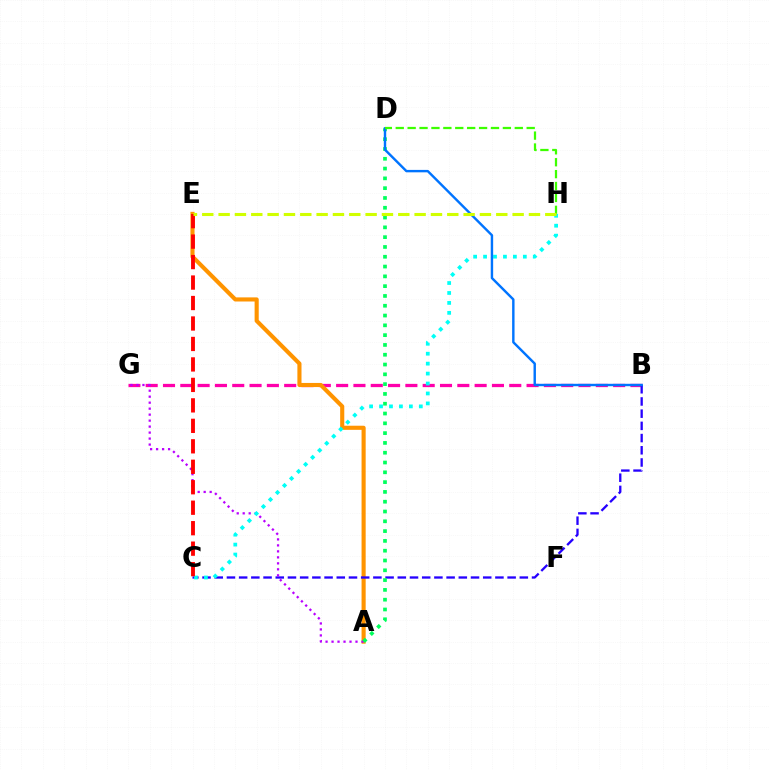{('B', 'G'): [{'color': '#ff00ac', 'line_style': 'dashed', 'thickness': 2.35}], ('A', 'E'): [{'color': '#ff9400', 'line_style': 'solid', 'thickness': 2.96}], ('B', 'C'): [{'color': '#2500ff', 'line_style': 'dashed', 'thickness': 1.66}], ('A', 'G'): [{'color': '#b900ff', 'line_style': 'dotted', 'thickness': 1.63}], ('A', 'D'): [{'color': '#00ff5c', 'line_style': 'dotted', 'thickness': 2.66}], ('C', 'H'): [{'color': '#00fff6', 'line_style': 'dotted', 'thickness': 2.7}], ('B', 'D'): [{'color': '#0074ff', 'line_style': 'solid', 'thickness': 1.74}], ('D', 'H'): [{'color': '#3dff00', 'line_style': 'dashed', 'thickness': 1.62}], ('C', 'E'): [{'color': '#ff0000', 'line_style': 'dashed', 'thickness': 2.78}], ('E', 'H'): [{'color': '#d1ff00', 'line_style': 'dashed', 'thickness': 2.22}]}